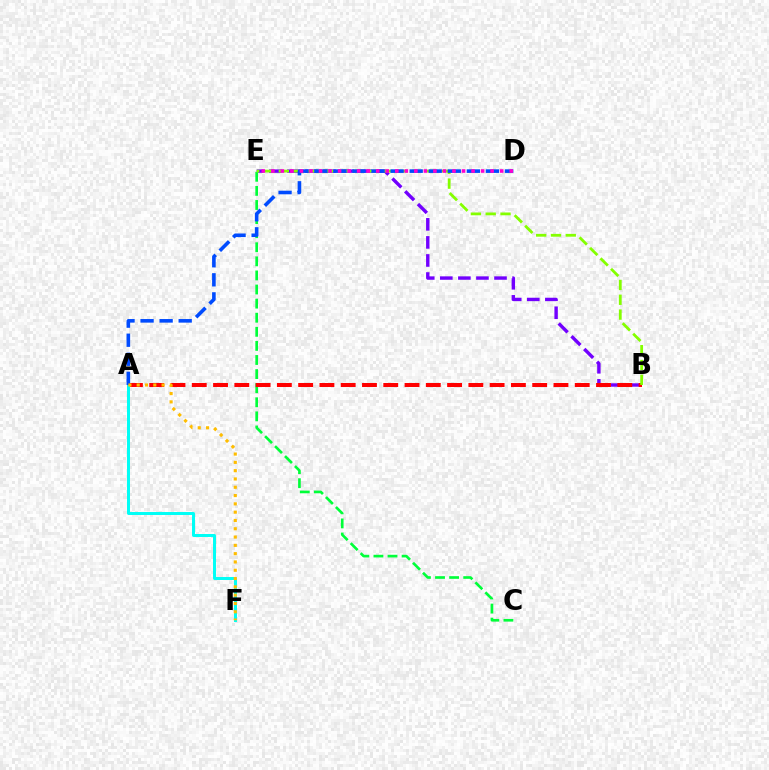{('B', 'E'): [{'color': '#7200ff', 'line_style': 'dashed', 'thickness': 2.45}, {'color': '#84ff00', 'line_style': 'dashed', 'thickness': 2.01}], ('C', 'E'): [{'color': '#00ff39', 'line_style': 'dashed', 'thickness': 1.91}], ('A', 'B'): [{'color': '#ff0000', 'line_style': 'dashed', 'thickness': 2.89}], ('A', 'F'): [{'color': '#00fff6', 'line_style': 'solid', 'thickness': 2.14}, {'color': '#ffbd00', 'line_style': 'dotted', 'thickness': 2.25}], ('A', 'D'): [{'color': '#004bff', 'line_style': 'dashed', 'thickness': 2.59}], ('D', 'E'): [{'color': '#ff00cf', 'line_style': 'dotted', 'thickness': 2.59}]}